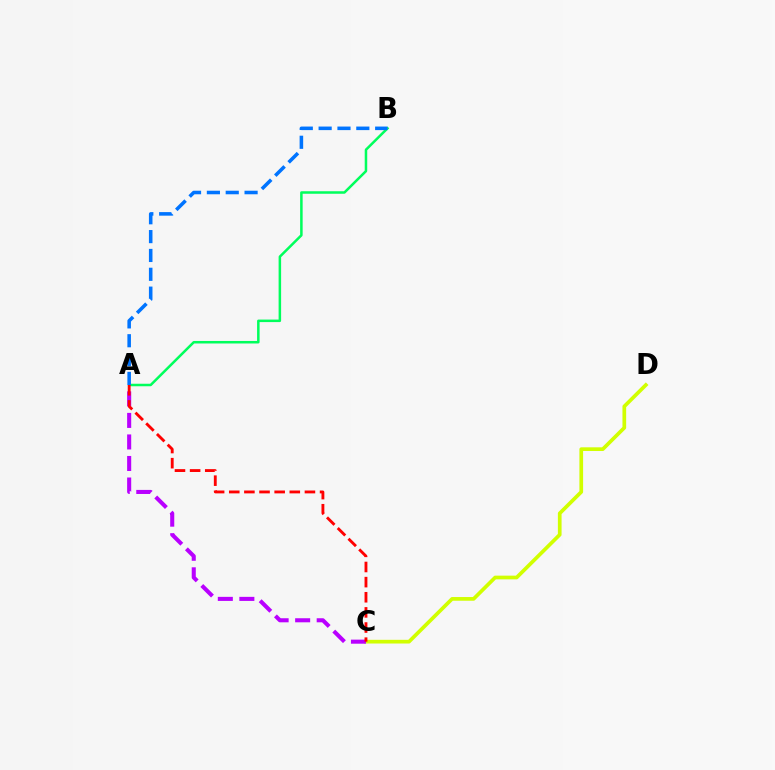{('C', 'D'): [{'color': '#d1ff00', 'line_style': 'solid', 'thickness': 2.66}], ('A', 'B'): [{'color': '#00ff5c', 'line_style': 'solid', 'thickness': 1.81}, {'color': '#0074ff', 'line_style': 'dashed', 'thickness': 2.56}], ('A', 'C'): [{'color': '#b900ff', 'line_style': 'dashed', 'thickness': 2.93}, {'color': '#ff0000', 'line_style': 'dashed', 'thickness': 2.06}]}